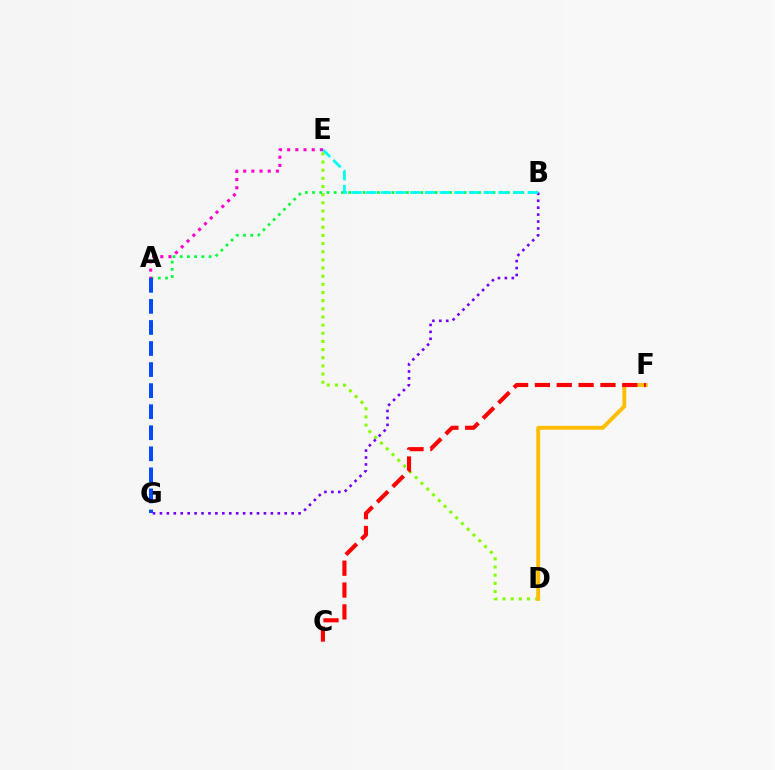{('D', 'E'): [{'color': '#84ff00', 'line_style': 'dotted', 'thickness': 2.22}], ('A', 'B'): [{'color': '#00ff39', 'line_style': 'dotted', 'thickness': 1.96}], ('B', 'G'): [{'color': '#7200ff', 'line_style': 'dotted', 'thickness': 1.88}], ('B', 'E'): [{'color': '#00fff6', 'line_style': 'dashed', 'thickness': 2.0}], ('D', 'F'): [{'color': '#ffbd00', 'line_style': 'solid', 'thickness': 2.8}], ('C', 'F'): [{'color': '#ff0000', 'line_style': 'dashed', 'thickness': 2.97}], ('A', 'E'): [{'color': '#ff00cf', 'line_style': 'dotted', 'thickness': 2.22}], ('A', 'G'): [{'color': '#004bff', 'line_style': 'dashed', 'thickness': 2.86}]}